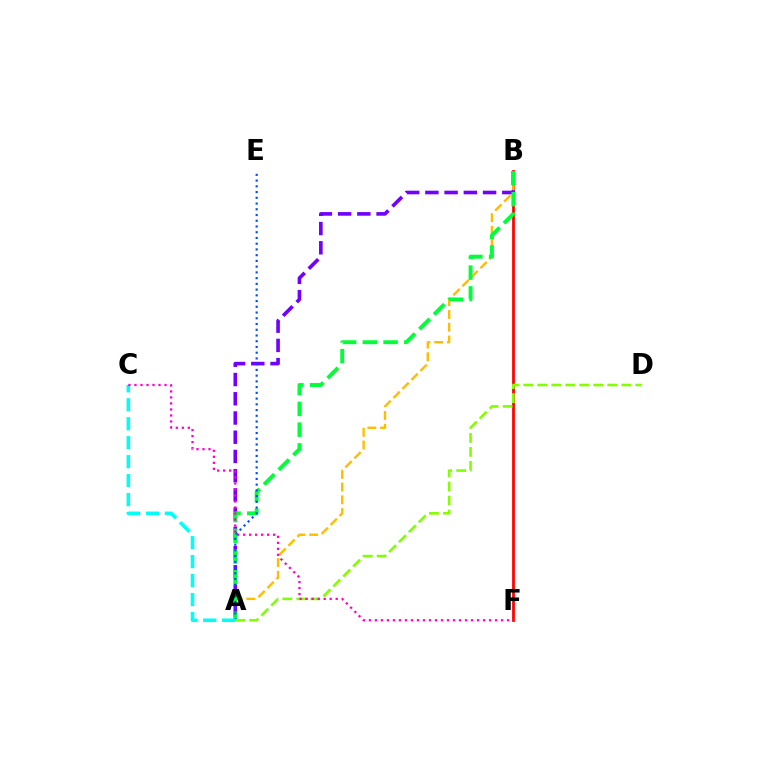{('B', 'F'): [{'color': '#ff0000', 'line_style': 'solid', 'thickness': 1.99}], ('A', 'B'): [{'color': '#ffbd00', 'line_style': 'dashed', 'thickness': 1.73}, {'color': '#7200ff', 'line_style': 'dashed', 'thickness': 2.61}, {'color': '#00ff39', 'line_style': 'dashed', 'thickness': 2.82}], ('A', 'E'): [{'color': '#004bff', 'line_style': 'dotted', 'thickness': 1.56}], ('A', 'D'): [{'color': '#84ff00', 'line_style': 'dashed', 'thickness': 1.9}], ('A', 'C'): [{'color': '#00fff6', 'line_style': 'dashed', 'thickness': 2.58}], ('C', 'F'): [{'color': '#ff00cf', 'line_style': 'dotted', 'thickness': 1.63}]}